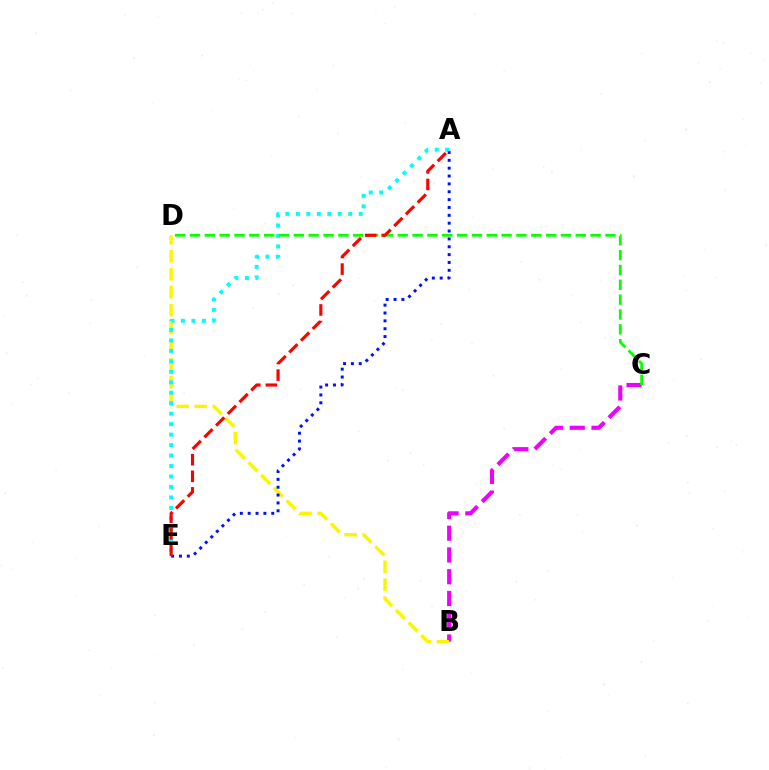{('B', 'C'): [{'color': '#ee00ff', 'line_style': 'dashed', 'thickness': 2.96}], ('B', 'D'): [{'color': '#fcf500', 'line_style': 'dashed', 'thickness': 2.44}], ('A', 'E'): [{'color': '#00fff6', 'line_style': 'dotted', 'thickness': 2.84}, {'color': '#0010ff', 'line_style': 'dotted', 'thickness': 2.13}, {'color': '#ff0000', 'line_style': 'dashed', 'thickness': 2.25}], ('C', 'D'): [{'color': '#08ff00', 'line_style': 'dashed', 'thickness': 2.02}]}